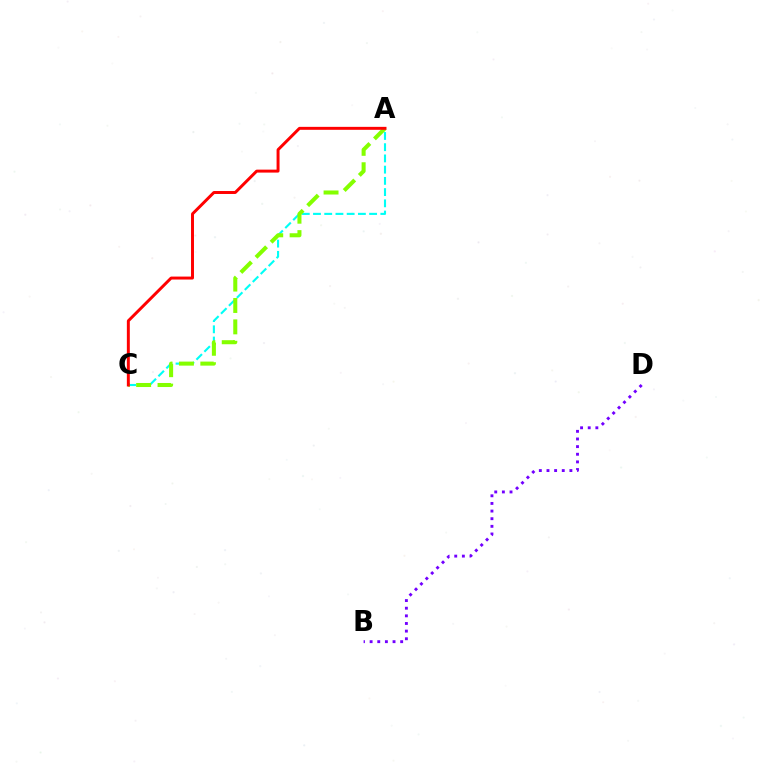{('A', 'C'): [{'color': '#00fff6', 'line_style': 'dashed', 'thickness': 1.53}, {'color': '#84ff00', 'line_style': 'dashed', 'thickness': 2.91}, {'color': '#ff0000', 'line_style': 'solid', 'thickness': 2.13}], ('B', 'D'): [{'color': '#7200ff', 'line_style': 'dotted', 'thickness': 2.08}]}